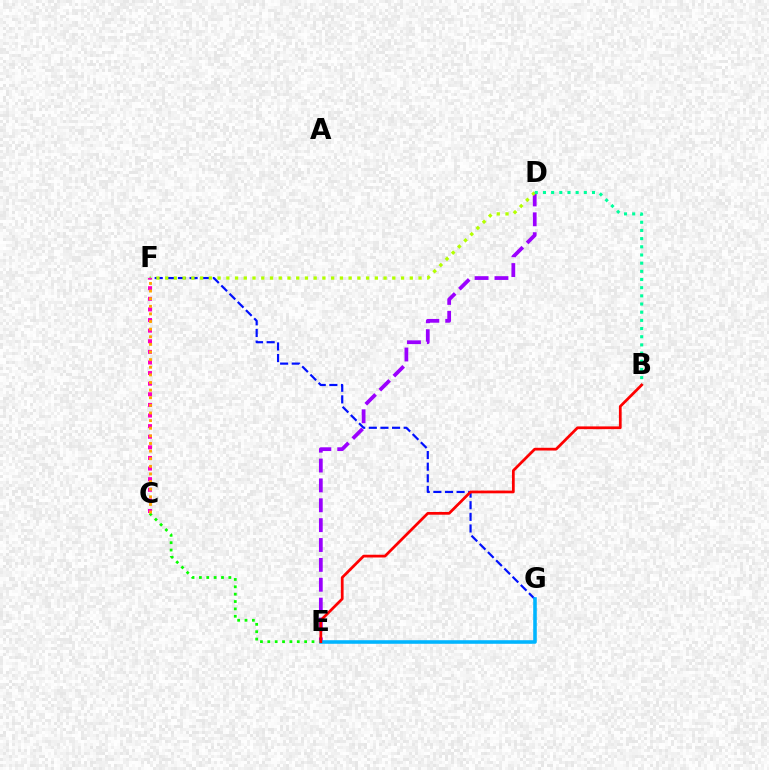{('F', 'G'): [{'color': '#0010ff', 'line_style': 'dashed', 'thickness': 1.58}], ('D', 'E'): [{'color': '#9b00ff', 'line_style': 'dashed', 'thickness': 2.7}], ('D', 'F'): [{'color': '#b3ff00', 'line_style': 'dotted', 'thickness': 2.37}], ('B', 'D'): [{'color': '#00ff9d', 'line_style': 'dotted', 'thickness': 2.22}], ('C', 'E'): [{'color': '#08ff00', 'line_style': 'dotted', 'thickness': 2.0}], ('E', 'G'): [{'color': '#00b5ff', 'line_style': 'solid', 'thickness': 2.57}], ('C', 'F'): [{'color': '#ff00bd', 'line_style': 'dotted', 'thickness': 2.88}, {'color': '#ffa500', 'line_style': 'dotted', 'thickness': 2.07}], ('B', 'E'): [{'color': '#ff0000', 'line_style': 'solid', 'thickness': 1.98}]}